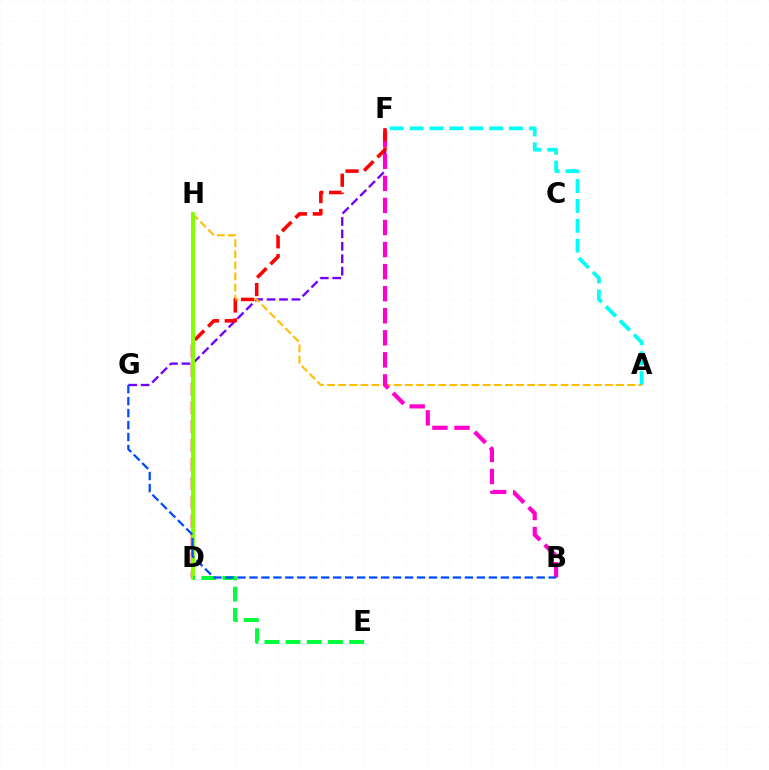{('F', 'G'): [{'color': '#7200ff', 'line_style': 'dashed', 'thickness': 1.69}], ('A', 'F'): [{'color': '#00fff6', 'line_style': 'dashed', 'thickness': 2.7}], ('A', 'H'): [{'color': '#ffbd00', 'line_style': 'dashed', 'thickness': 1.51}], ('B', 'F'): [{'color': '#ff00cf', 'line_style': 'dashed', 'thickness': 3.0}], ('D', 'F'): [{'color': '#ff0000', 'line_style': 'dashed', 'thickness': 2.56}], ('D', 'H'): [{'color': '#84ff00', 'line_style': 'solid', 'thickness': 2.82}], ('D', 'E'): [{'color': '#00ff39', 'line_style': 'dashed', 'thickness': 2.88}], ('B', 'G'): [{'color': '#004bff', 'line_style': 'dashed', 'thickness': 1.63}]}